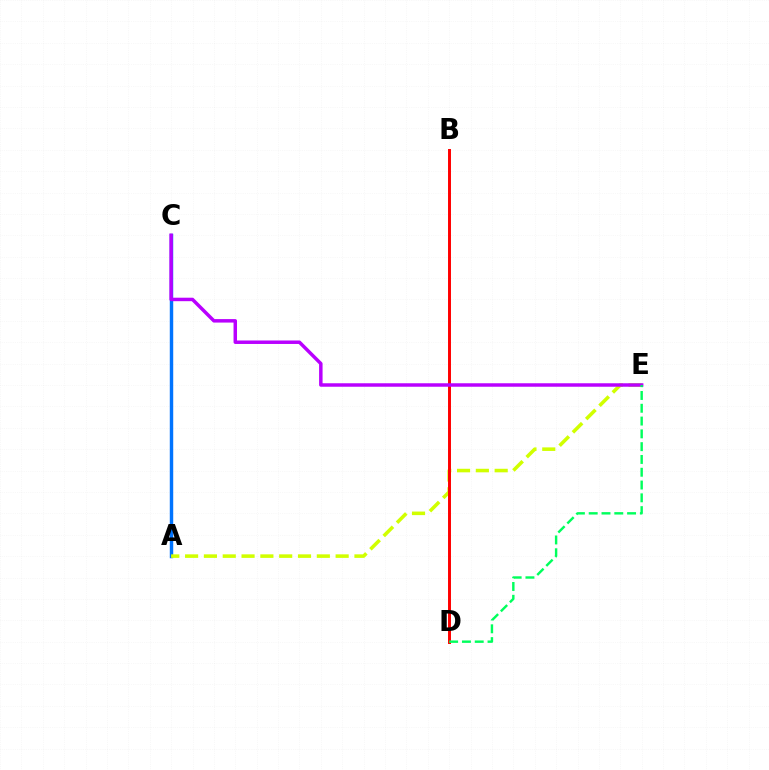{('A', 'C'): [{'color': '#0074ff', 'line_style': 'solid', 'thickness': 2.47}], ('A', 'E'): [{'color': '#d1ff00', 'line_style': 'dashed', 'thickness': 2.56}], ('B', 'D'): [{'color': '#ff0000', 'line_style': 'solid', 'thickness': 2.13}], ('C', 'E'): [{'color': '#b900ff', 'line_style': 'solid', 'thickness': 2.5}], ('D', 'E'): [{'color': '#00ff5c', 'line_style': 'dashed', 'thickness': 1.74}]}